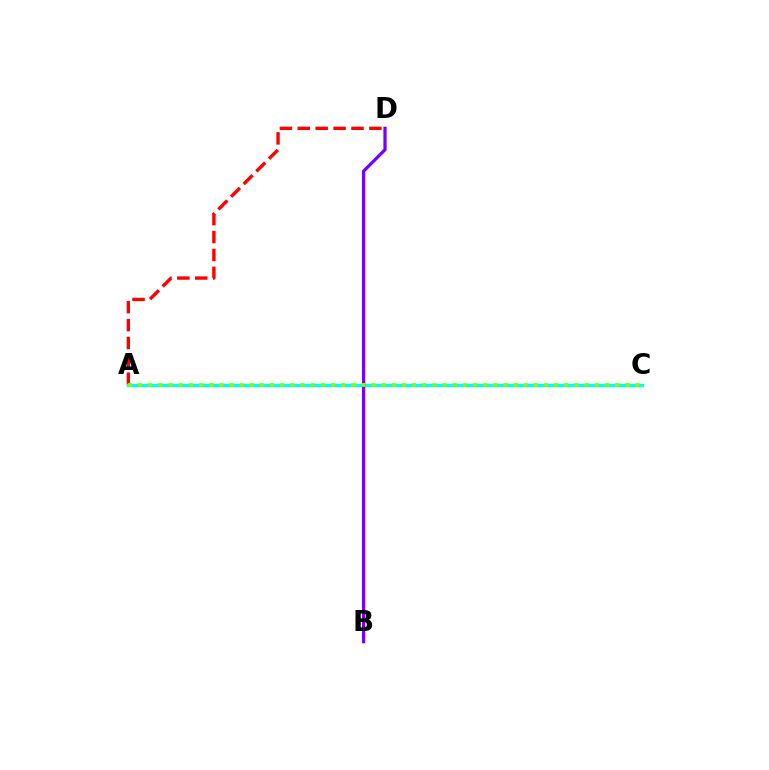{('A', 'D'): [{'color': '#ff0000', 'line_style': 'dashed', 'thickness': 2.43}], ('A', 'C'): [{'color': '#00fff6', 'line_style': 'solid', 'thickness': 2.51}, {'color': '#84ff00', 'line_style': 'dotted', 'thickness': 2.76}], ('B', 'D'): [{'color': '#7200ff', 'line_style': 'solid', 'thickness': 2.33}]}